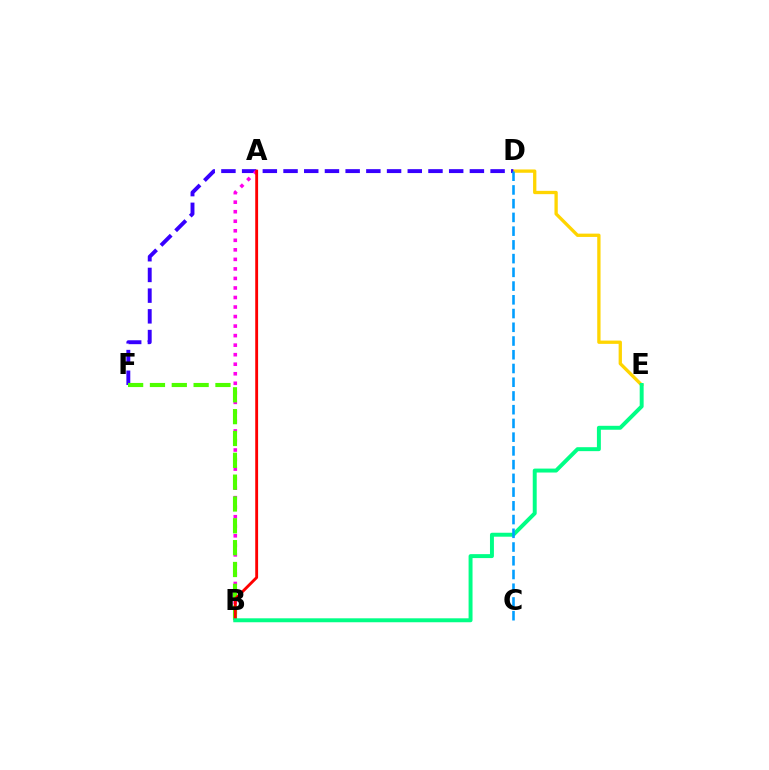{('D', 'E'): [{'color': '#ffd500', 'line_style': 'solid', 'thickness': 2.38}], ('D', 'F'): [{'color': '#3700ff', 'line_style': 'dashed', 'thickness': 2.81}], ('A', 'B'): [{'color': '#ff00ed', 'line_style': 'dotted', 'thickness': 2.59}, {'color': '#ff0000', 'line_style': 'solid', 'thickness': 2.06}], ('B', 'F'): [{'color': '#4fff00', 'line_style': 'dashed', 'thickness': 2.97}], ('B', 'E'): [{'color': '#00ff86', 'line_style': 'solid', 'thickness': 2.84}], ('C', 'D'): [{'color': '#009eff', 'line_style': 'dashed', 'thickness': 1.87}]}